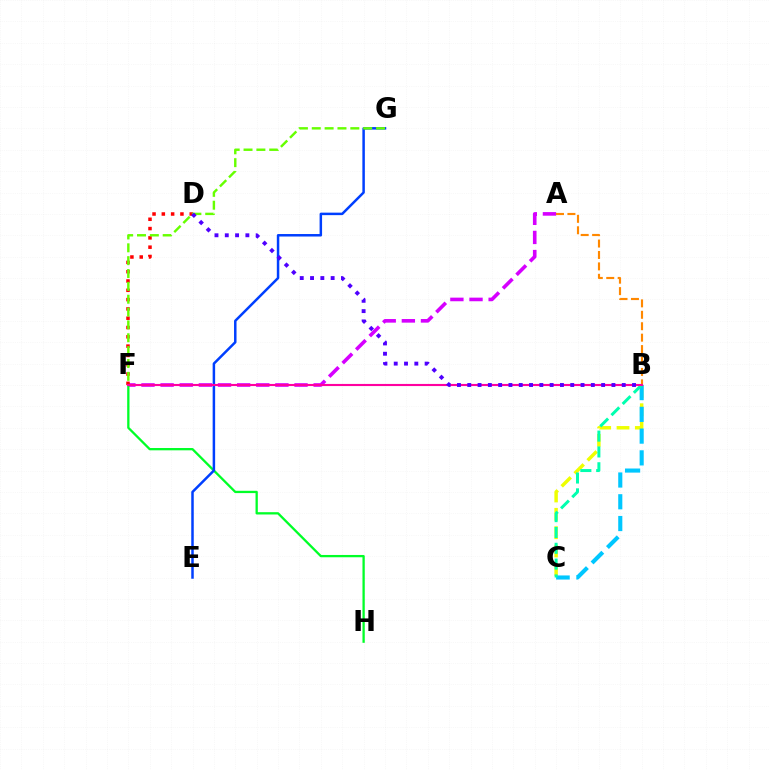{('B', 'C'): [{'color': '#eeff00', 'line_style': 'dashed', 'thickness': 2.49}, {'color': '#00c7ff', 'line_style': 'dashed', 'thickness': 2.96}, {'color': '#00ffaf', 'line_style': 'dashed', 'thickness': 2.15}], ('A', 'F'): [{'color': '#d600ff', 'line_style': 'dashed', 'thickness': 2.6}], ('F', 'H'): [{'color': '#00ff27', 'line_style': 'solid', 'thickness': 1.65}], ('E', 'G'): [{'color': '#003fff', 'line_style': 'solid', 'thickness': 1.79}], ('D', 'F'): [{'color': '#ff0000', 'line_style': 'dotted', 'thickness': 2.53}], ('A', 'B'): [{'color': '#ff8800', 'line_style': 'dashed', 'thickness': 1.55}], ('F', 'G'): [{'color': '#66ff00', 'line_style': 'dashed', 'thickness': 1.75}], ('B', 'F'): [{'color': '#ff00a0', 'line_style': 'solid', 'thickness': 1.53}], ('B', 'D'): [{'color': '#4f00ff', 'line_style': 'dotted', 'thickness': 2.8}]}